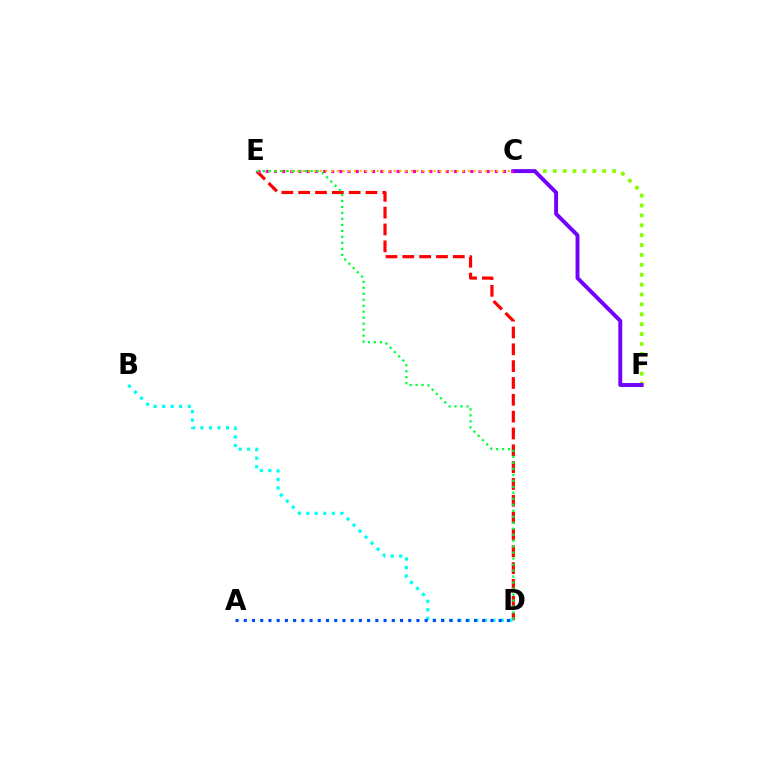{('C', 'F'): [{'color': '#84ff00', 'line_style': 'dotted', 'thickness': 2.69}, {'color': '#7200ff', 'line_style': 'solid', 'thickness': 2.82}], ('D', 'E'): [{'color': '#ff0000', 'line_style': 'dashed', 'thickness': 2.29}, {'color': '#00ff39', 'line_style': 'dotted', 'thickness': 1.63}], ('C', 'E'): [{'color': '#ff00cf', 'line_style': 'dotted', 'thickness': 2.22}, {'color': '#ffbd00', 'line_style': 'dotted', 'thickness': 1.55}], ('B', 'D'): [{'color': '#00fff6', 'line_style': 'dotted', 'thickness': 2.31}], ('A', 'D'): [{'color': '#004bff', 'line_style': 'dotted', 'thickness': 2.23}]}